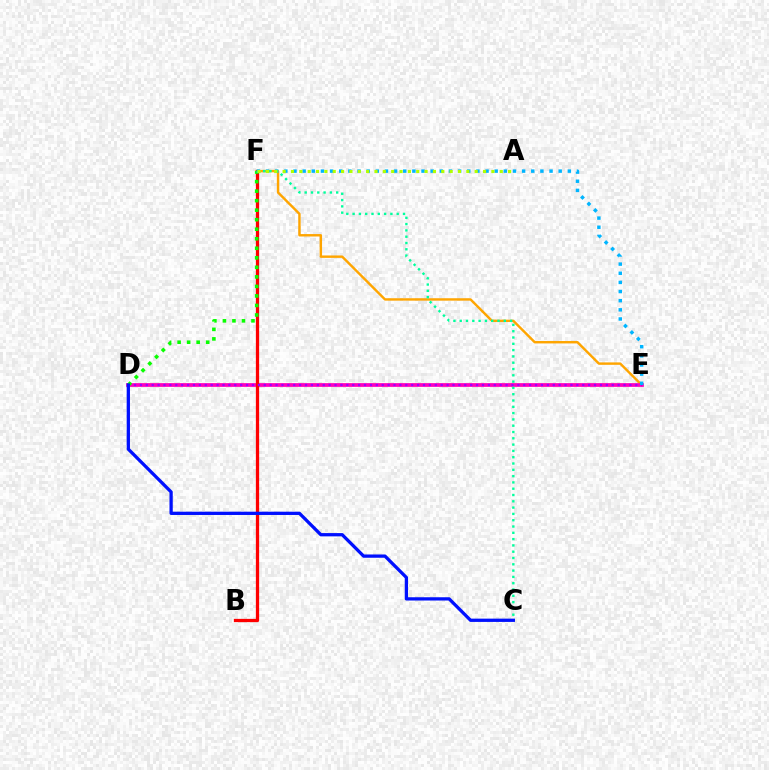{('E', 'F'): [{'color': '#ffa500', 'line_style': 'solid', 'thickness': 1.74}, {'color': '#00b5ff', 'line_style': 'dotted', 'thickness': 2.48}], ('D', 'E'): [{'color': '#ff00bd', 'line_style': 'solid', 'thickness': 2.69}, {'color': '#9b00ff', 'line_style': 'dotted', 'thickness': 1.6}], ('B', 'F'): [{'color': '#ff0000', 'line_style': 'solid', 'thickness': 2.35}], ('D', 'F'): [{'color': '#08ff00', 'line_style': 'dotted', 'thickness': 2.59}], ('C', 'F'): [{'color': '#00ff9d', 'line_style': 'dotted', 'thickness': 1.71}], ('C', 'D'): [{'color': '#0010ff', 'line_style': 'solid', 'thickness': 2.36}], ('A', 'F'): [{'color': '#b3ff00', 'line_style': 'dotted', 'thickness': 2.27}]}